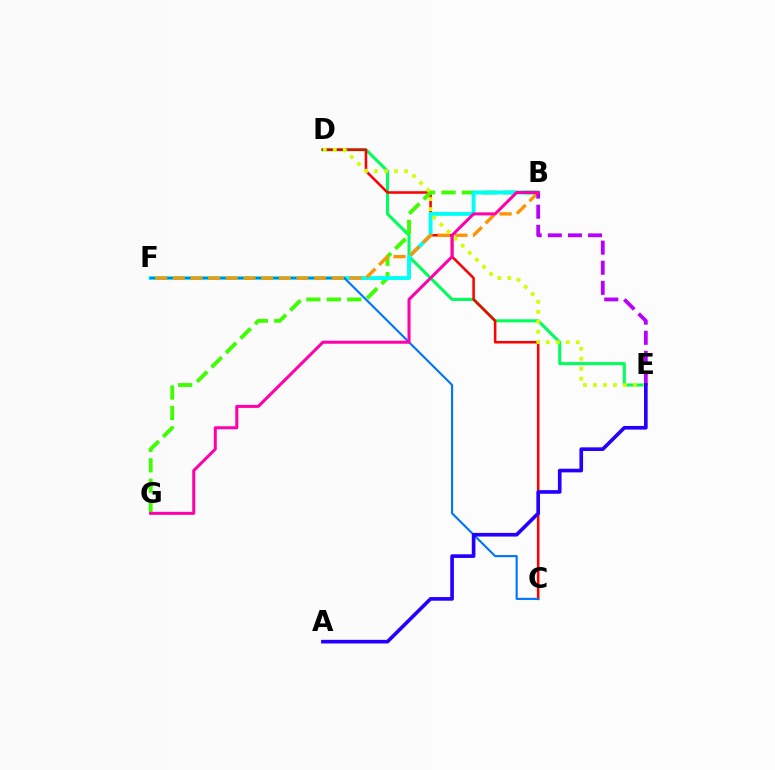{('D', 'E'): [{'color': '#00ff5c', 'line_style': 'solid', 'thickness': 2.2}, {'color': '#d1ff00', 'line_style': 'dotted', 'thickness': 2.72}], ('C', 'D'): [{'color': '#ff0000', 'line_style': 'solid', 'thickness': 1.83}], ('B', 'G'): [{'color': '#3dff00', 'line_style': 'dashed', 'thickness': 2.78}, {'color': '#ff00ac', 'line_style': 'solid', 'thickness': 2.18}], ('B', 'F'): [{'color': '#00fff6', 'line_style': 'solid', 'thickness': 2.82}, {'color': '#ff9400', 'line_style': 'dashed', 'thickness': 2.4}], ('C', 'F'): [{'color': '#0074ff', 'line_style': 'solid', 'thickness': 1.51}], ('B', 'E'): [{'color': '#b900ff', 'line_style': 'dashed', 'thickness': 2.73}], ('A', 'E'): [{'color': '#2500ff', 'line_style': 'solid', 'thickness': 2.63}]}